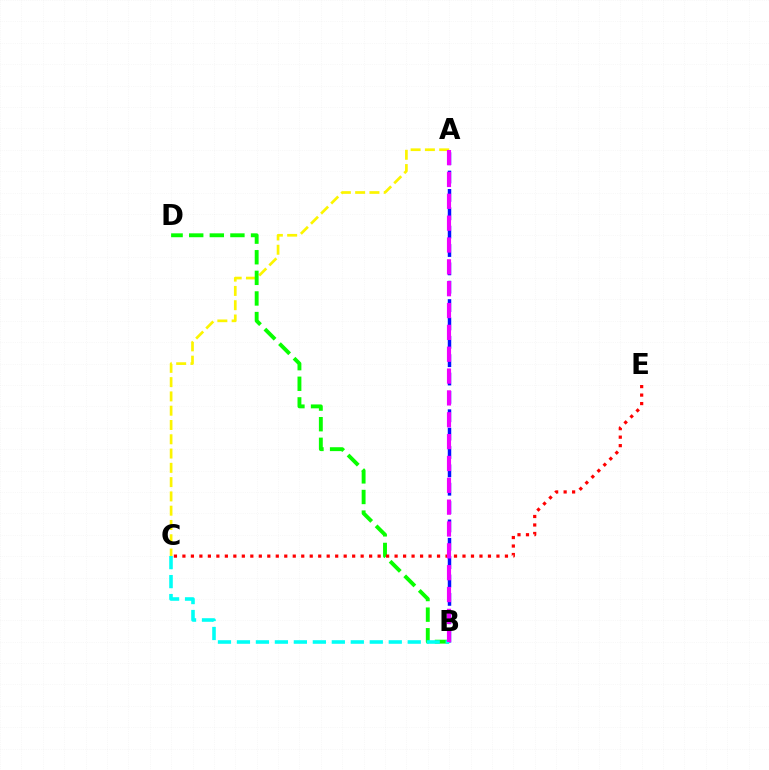{('A', 'C'): [{'color': '#fcf500', 'line_style': 'dashed', 'thickness': 1.94}], ('B', 'D'): [{'color': '#08ff00', 'line_style': 'dashed', 'thickness': 2.8}], ('A', 'B'): [{'color': '#0010ff', 'line_style': 'dashed', 'thickness': 2.49}, {'color': '#ee00ff', 'line_style': 'dashed', 'thickness': 2.97}], ('C', 'E'): [{'color': '#ff0000', 'line_style': 'dotted', 'thickness': 2.31}], ('B', 'C'): [{'color': '#00fff6', 'line_style': 'dashed', 'thickness': 2.58}]}